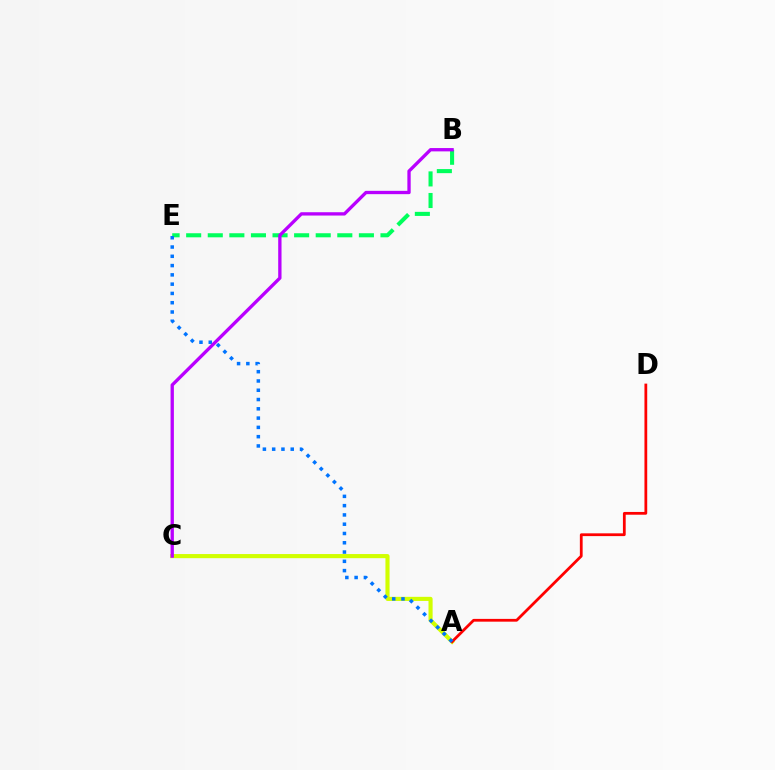{('A', 'C'): [{'color': '#d1ff00', 'line_style': 'solid', 'thickness': 2.97}], ('B', 'E'): [{'color': '#00ff5c', 'line_style': 'dashed', 'thickness': 2.93}], ('A', 'D'): [{'color': '#ff0000', 'line_style': 'solid', 'thickness': 1.99}], ('A', 'E'): [{'color': '#0074ff', 'line_style': 'dotted', 'thickness': 2.52}], ('B', 'C'): [{'color': '#b900ff', 'line_style': 'solid', 'thickness': 2.39}]}